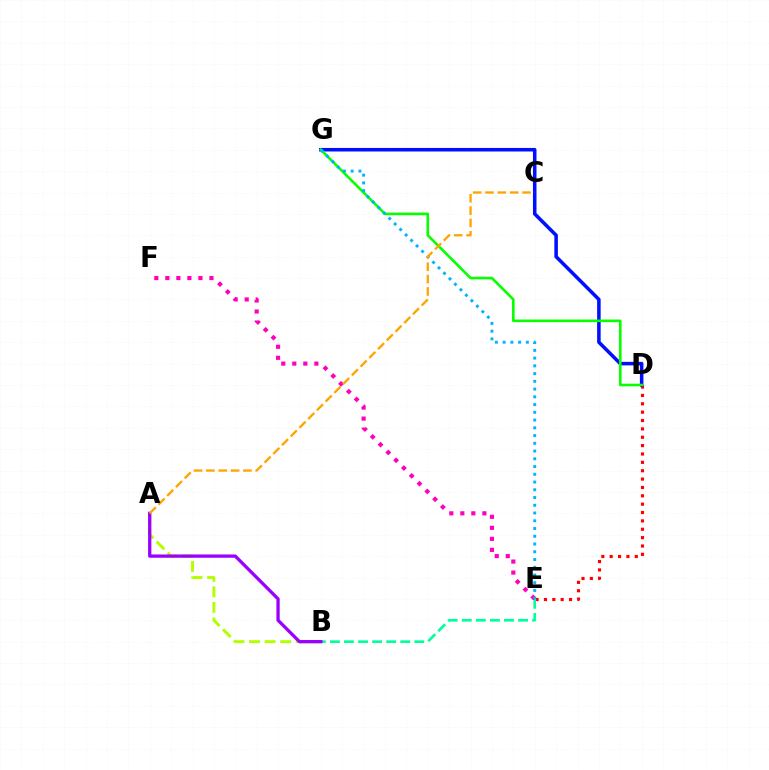{('D', 'E'): [{'color': '#ff0000', 'line_style': 'dotted', 'thickness': 2.27}], ('A', 'B'): [{'color': '#b3ff00', 'line_style': 'dashed', 'thickness': 2.12}, {'color': '#9b00ff', 'line_style': 'solid', 'thickness': 2.37}], ('D', 'G'): [{'color': '#0010ff', 'line_style': 'solid', 'thickness': 2.55}, {'color': '#08ff00', 'line_style': 'solid', 'thickness': 1.88}], ('B', 'E'): [{'color': '#00ff9d', 'line_style': 'dashed', 'thickness': 1.91}], ('E', 'F'): [{'color': '#ff00bd', 'line_style': 'dotted', 'thickness': 3.0}], ('E', 'G'): [{'color': '#00b5ff', 'line_style': 'dotted', 'thickness': 2.1}], ('A', 'C'): [{'color': '#ffa500', 'line_style': 'dashed', 'thickness': 1.68}]}